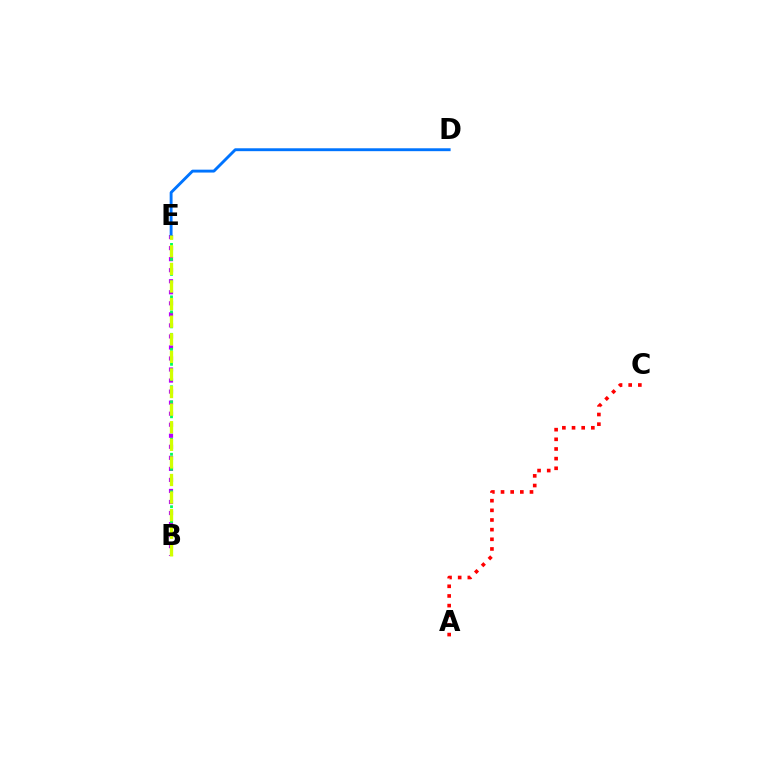{('A', 'C'): [{'color': '#ff0000', 'line_style': 'dotted', 'thickness': 2.62}], ('B', 'E'): [{'color': '#b900ff', 'line_style': 'dotted', 'thickness': 3.0}, {'color': '#00ff5c', 'line_style': 'dotted', 'thickness': 2.04}, {'color': '#d1ff00', 'line_style': 'dashed', 'thickness': 2.39}], ('D', 'E'): [{'color': '#0074ff', 'line_style': 'solid', 'thickness': 2.08}]}